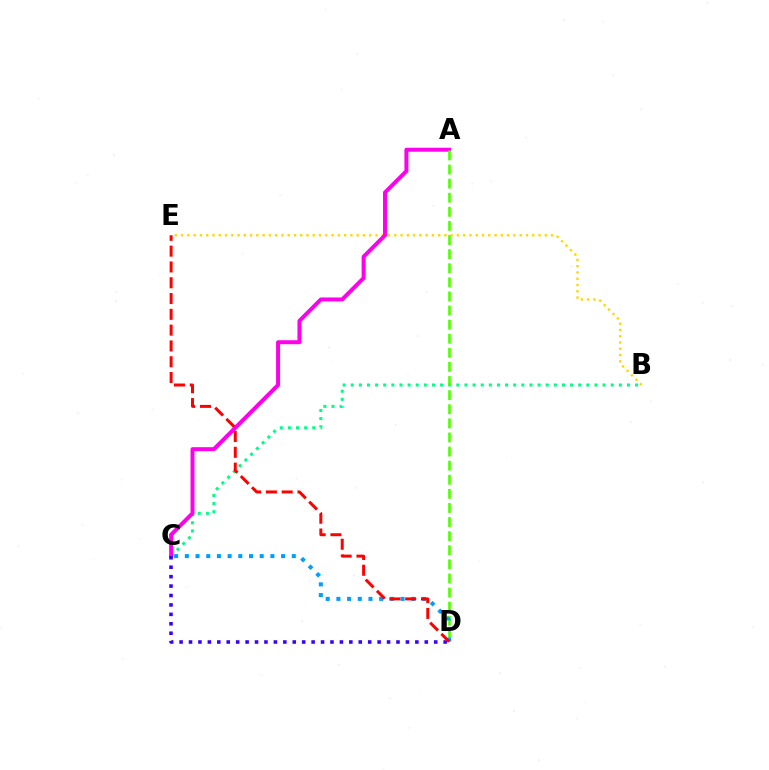{('B', 'C'): [{'color': '#00ff86', 'line_style': 'dotted', 'thickness': 2.21}], ('B', 'E'): [{'color': '#ffd500', 'line_style': 'dotted', 'thickness': 1.7}], ('A', 'C'): [{'color': '#ff00ed', 'line_style': 'solid', 'thickness': 2.86}], ('A', 'D'): [{'color': '#4fff00', 'line_style': 'dashed', 'thickness': 1.92}], ('C', 'D'): [{'color': '#3700ff', 'line_style': 'dotted', 'thickness': 2.56}, {'color': '#009eff', 'line_style': 'dotted', 'thickness': 2.91}], ('D', 'E'): [{'color': '#ff0000', 'line_style': 'dashed', 'thickness': 2.15}]}